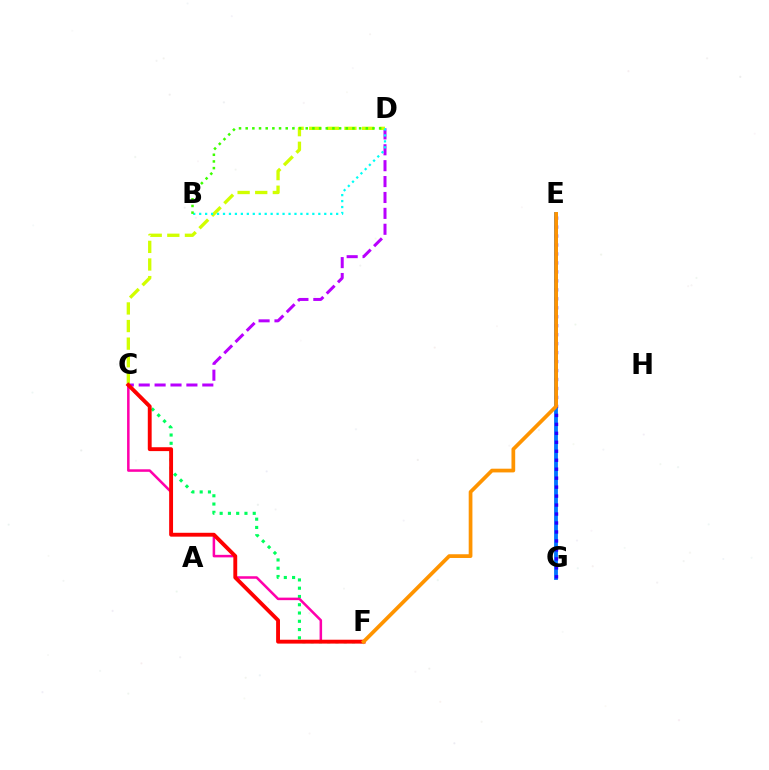{('C', 'F'): [{'color': '#00ff5c', 'line_style': 'dotted', 'thickness': 2.25}, {'color': '#ff00ac', 'line_style': 'solid', 'thickness': 1.82}, {'color': '#ff0000', 'line_style': 'solid', 'thickness': 2.79}], ('C', 'D'): [{'color': '#b900ff', 'line_style': 'dashed', 'thickness': 2.16}, {'color': '#d1ff00', 'line_style': 'dashed', 'thickness': 2.39}], ('E', 'G'): [{'color': '#0074ff', 'line_style': 'solid', 'thickness': 2.75}, {'color': '#2500ff', 'line_style': 'dotted', 'thickness': 2.44}], ('B', 'D'): [{'color': '#00fff6', 'line_style': 'dotted', 'thickness': 1.62}, {'color': '#3dff00', 'line_style': 'dotted', 'thickness': 1.81}], ('E', 'F'): [{'color': '#ff9400', 'line_style': 'solid', 'thickness': 2.68}]}